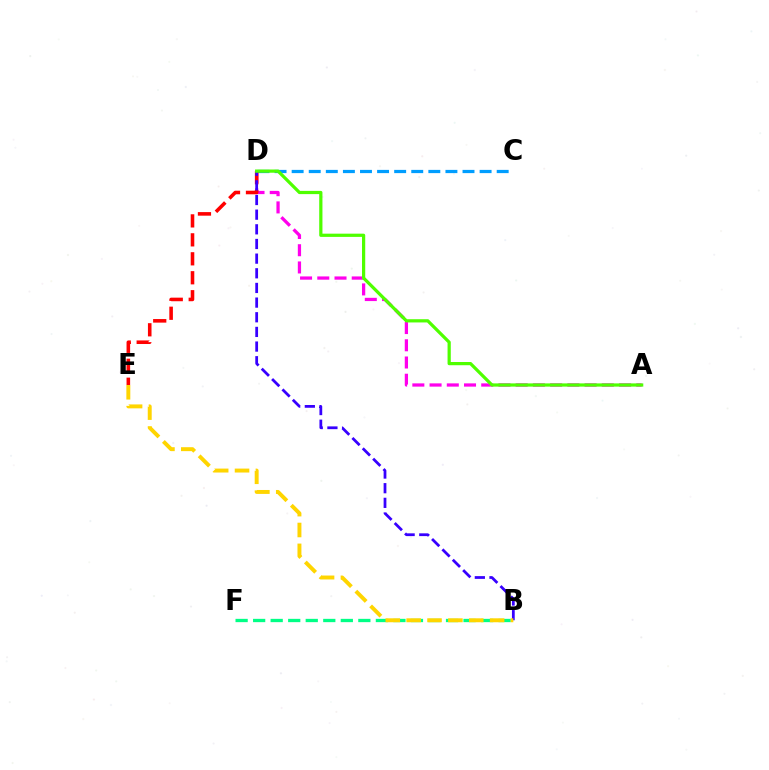{('A', 'D'): [{'color': '#ff00ed', 'line_style': 'dashed', 'thickness': 2.34}, {'color': '#4fff00', 'line_style': 'solid', 'thickness': 2.32}], ('C', 'D'): [{'color': '#009eff', 'line_style': 'dashed', 'thickness': 2.32}], ('B', 'F'): [{'color': '#00ff86', 'line_style': 'dashed', 'thickness': 2.38}], ('D', 'E'): [{'color': '#ff0000', 'line_style': 'dashed', 'thickness': 2.58}], ('B', 'D'): [{'color': '#3700ff', 'line_style': 'dashed', 'thickness': 1.99}], ('B', 'E'): [{'color': '#ffd500', 'line_style': 'dashed', 'thickness': 2.83}]}